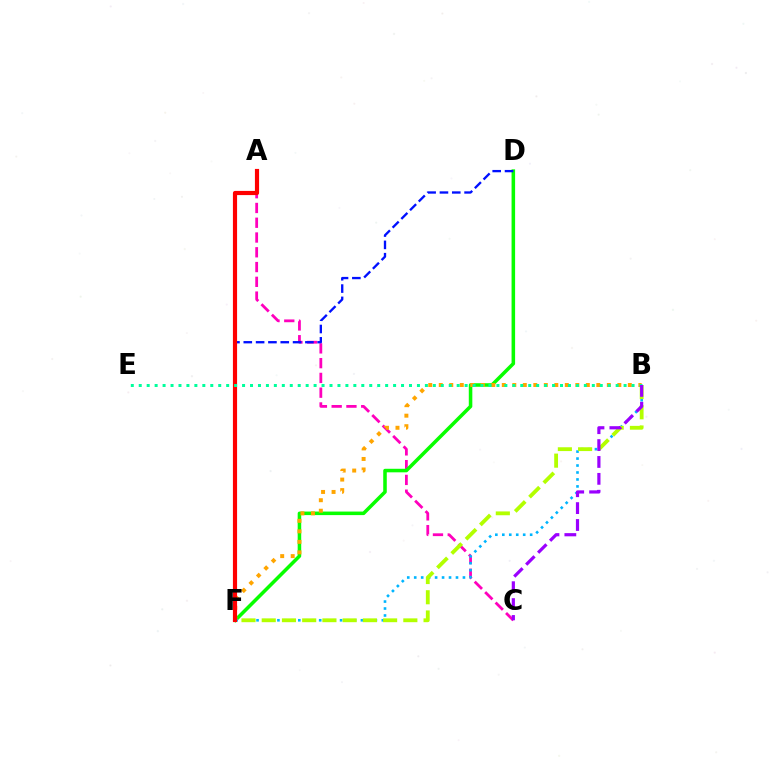{('A', 'C'): [{'color': '#ff00bd', 'line_style': 'dashed', 'thickness': 2.01}], ('D', 'F'): [{'color': '#08ff00', 'line_style': 'solid', 'thickness': 2.55}, {'color': '#0010ff', 'line_style': 'dashed', 'thickness': 1.67}], ('B', 'F'): [{'color': '#00b5ff', 'line_style': 'dotted', 'thickness': 1.89}, {'color': '#b3ff00', 'line_style': 'dashed', 'thickness': 2.75}, {'color': '#ffa500', 'line_style': 'dotted', 'thickness': 2.85}], ('A', 'F'): [{'color': '#ff0000', 'line_style': 'solid', 'thickness': 3.0}], ('B', 'E'): [{'color': '#00ff9d', 'line_style': 'dotted', 'thickness': 2.16}], ('B', 'C'): [{'color': '#9b00ff', 'line_style': 'dashed', 'thickness': 2.29}]}